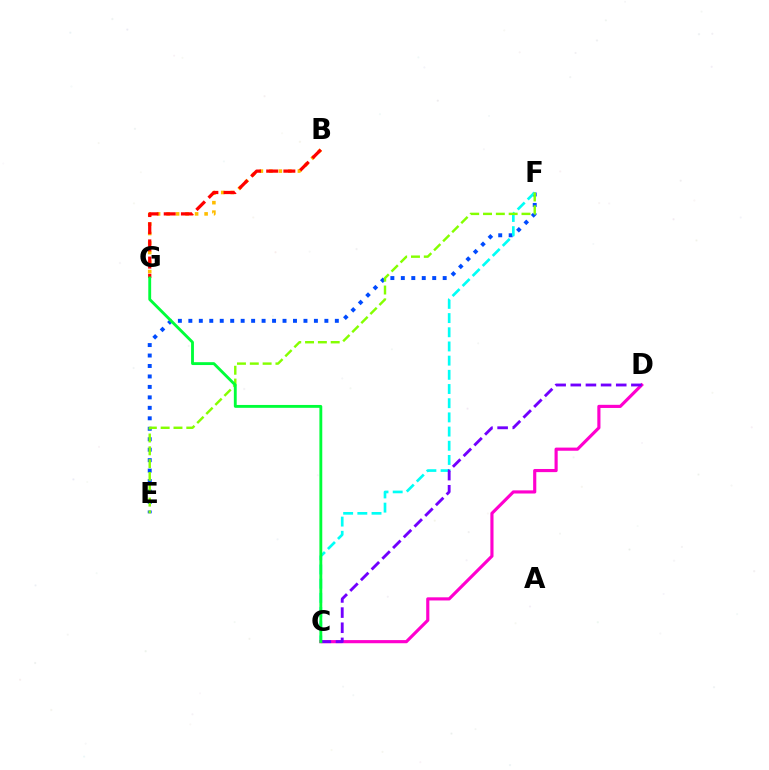{('B', 'G'): [{'color': '#ffbd00', 'line_style': 'dotted', 'thickness': 2.58}, {'color': '#ff0000', 'line_style': 'dashed', 'thickness': 2.33}], ('E', 'F'): [{'color': '#004bff', 'line_style': 'dotted', 'thickness': 2.84}, {'color': '#84ff00', 'line_style': 'dashed', 'thickness': 1.74}], ('C', 'F'): [{'color': '#00fff6', 'line_style': 'dashed', 'thickness': 1.93}], ('C', 'D'): [{'color': '#ff00cf', 'line_style': 'solid', 'thickness': 2.27}, {'color': '#7200ff', 'line_style': 'dashed', 'thickness': 2.06}], ('C', 'G'): [{'color': '#00ff39', 'line_style': 'solid', 'thickness': 2.06}]}